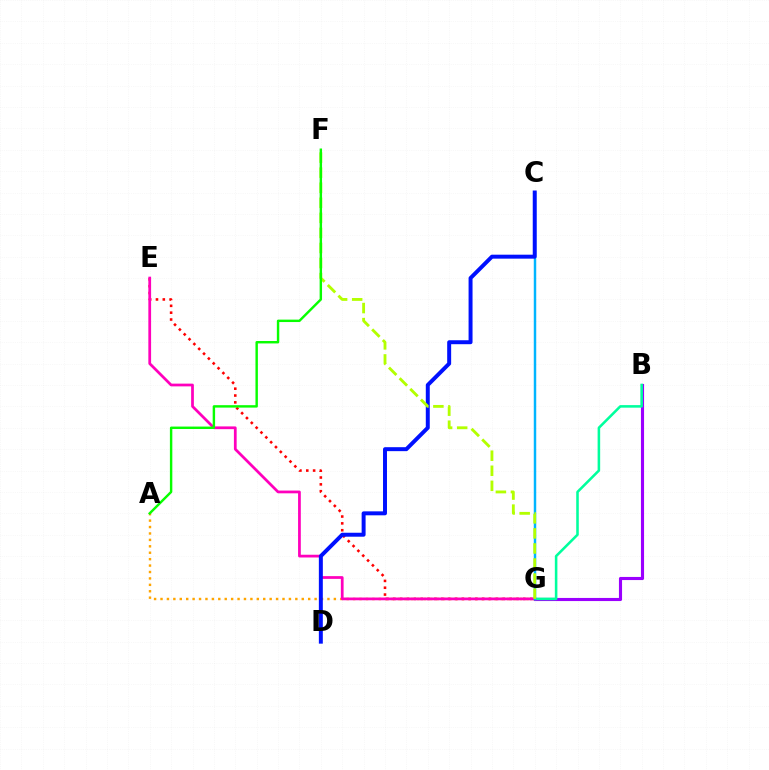{('A', 'G'): [{'color': '#ffa500', 'line_style': 'dotted', 'thickness': 1.74}], ('E', 'G'): [{'color': '#ff0000', 'line_style': 'dotted', 'thickness': 1.86}, {'color': '#ff00bd', 'line_style': 'solid', 'thickness': 1.98}], ('B', 'G'): [{'color': '#9b00ff', 'line_style': 'solid', 'thickness': 2.24}, {'color': '#00ff9d', 'line_style': 'solid', 'thickness': 1.84}], ('C', 'G'): [{'color': '#00b5ff', 'line_style': 'solid', 'thickness': 1.77}], ('C', 'D'): [{'color': '#0010ff', 'line_style': 'solid', 'thickness': 2.85}], ('F', 'G'): [{'color': '#b3ff00', 'line_style': 'dashed', 'thickness': 2.05}], ('A', 'F'): [{'color': '#08ff00', 'line_style': 'solid', 'thickness': 1.75}]}